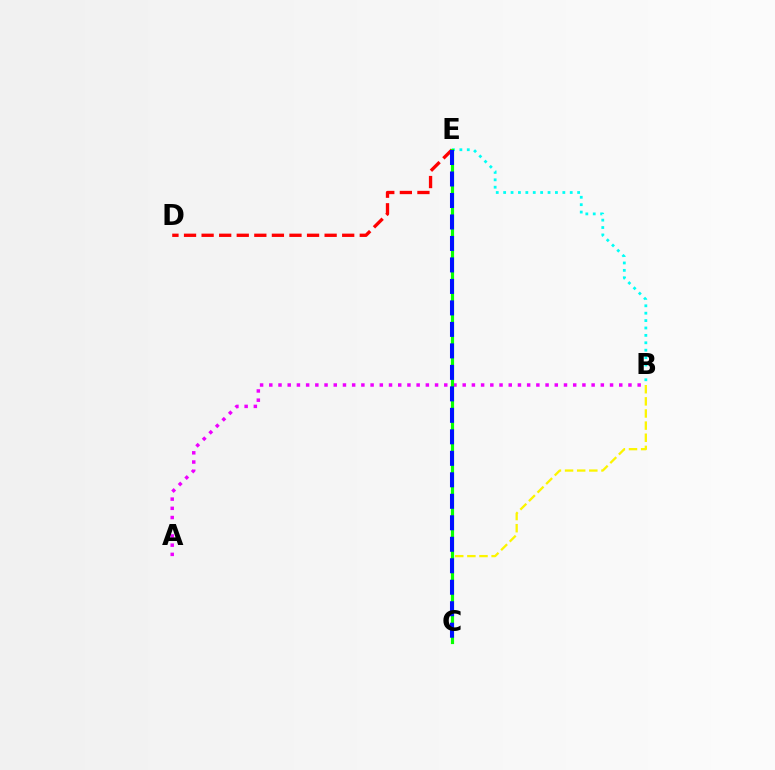{('B', 'C'): [{'color': '#fcf500', 'line_style': 'dashed', 'thickness': 1.65}], ('B', 'E'): [{'color': '#00fff6', 'line_style': 'dotted', 'thickness': 2.01}], ('D', 'E'): [{'color': '#ff0000', 'line_style': 'dashed', 'thickness': 2.39}], ('A', 'B'): [{'color': '#ee00ff', 'line_style': 'dotted', 'thickness': 2.5}], ('C', 'E'): [{'color': '#08ff00', 'line_style': 'solid', 'thickness': 2.29}, {'color': '#0010ff', 'line_style': 'dashed', 'thickness': 2.92}]}